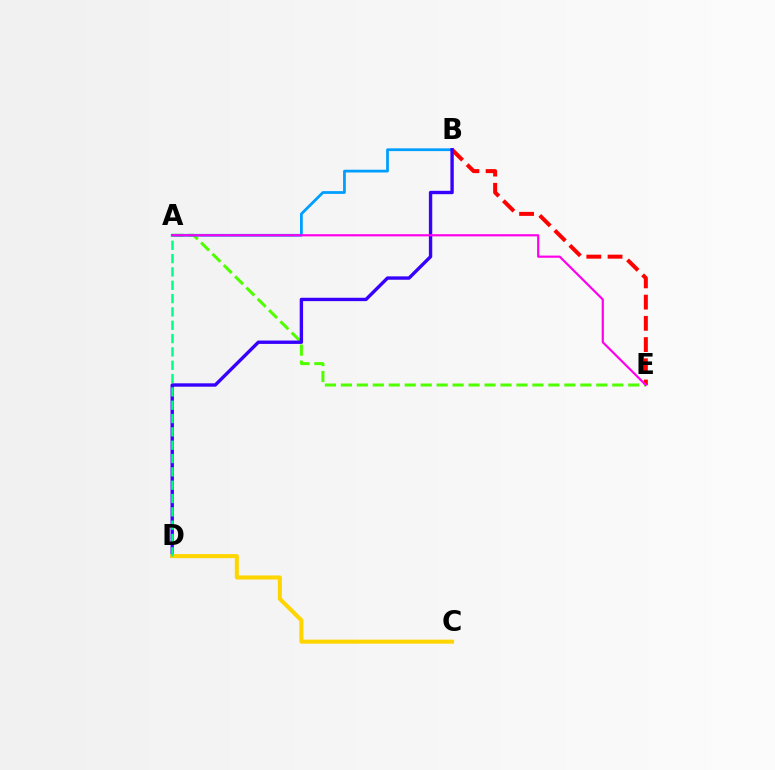{('B', 'E'): [{'color': '#ff0000', 'line_style': 'dashed', 'thickness': 2.88}], ('A', 'E'): [{'color': '#4fff00', 'line_style': 'dashed', 'thickness': 2.17}, {'color': '#ff00ed', 'line_style': 'solid', 'thickness': 1.57}], ('A', 'B'): [{'color': '#009eff', 'line_style': 'solid', 'thickness': 1.99}], ('B', 'D'): [{'color': '#3700ff', 'line_style': 'solid', 'thickness': 2.43}], ('C', 'D'): [{'color': '#ffd500', 'line_style': 'solid', 'thickness': 2.92}], ('A', 'D'): [{'color': '#00ff86', 'line_style': 'dashed', 'thickness': 1.81}]}